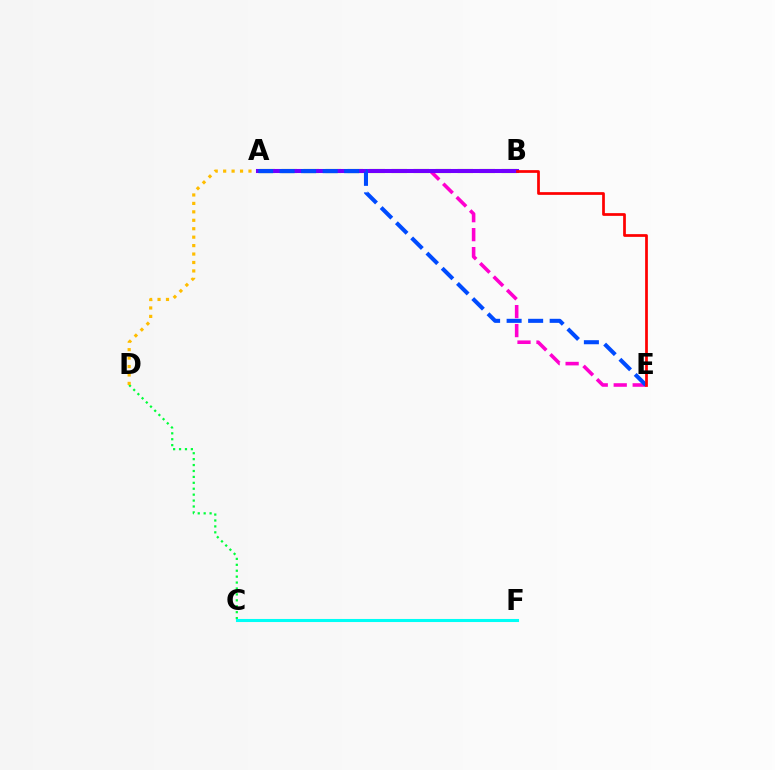{('A', 'E'): [{'color': '#ff00cf', 'line_style': 'dashed', 'thickness': 2.58}, {'color': '#004bff', 'line_style': 'dashed', 'thickness': 2.92}], ('C', 'D'): [{'color': '#00ff39', 'line_style': 'dotted', 'thickness': 1.61}], ('C', 'F'): [{'color': '#00fff6', 'line_style': 'solid', 'thickness': 2.21}], ('A', 'B'): [{'color': '#84ff00', 'line_style': 'dashed', 'thickness': 2.99}, {'color': '#7200ff', 'line_style': 'solid', 'thickness': 2.92}], ('A', 'D'): [{'color': '#ffbd00', 'line_style': 'dotted', 'thickness': 2.29}], ('B', 'E'): [{'color': '#ff0000', 'line_style': 'solid', 'thickness': 1.97}]}